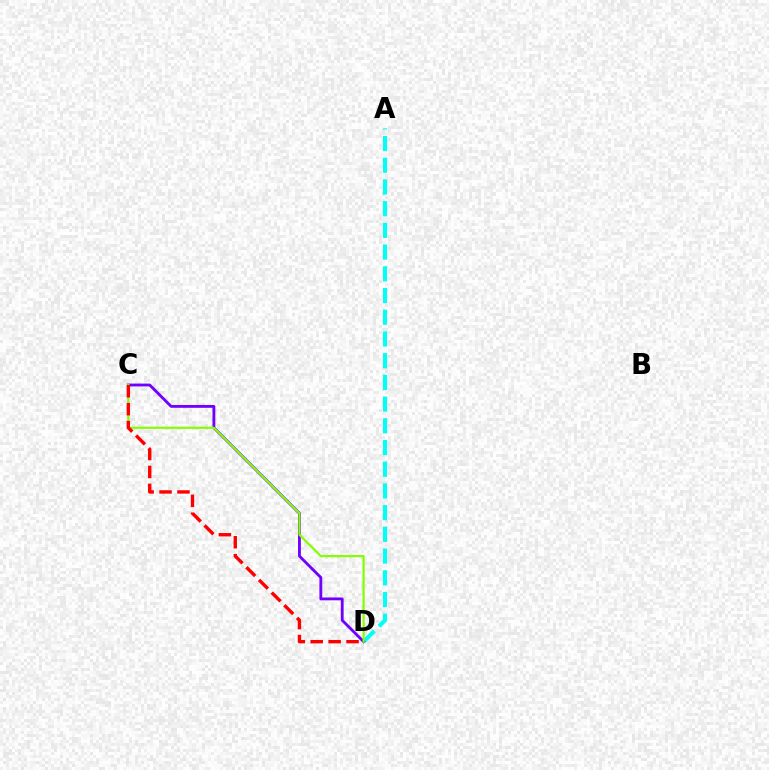{('A', 'D'): [{'color': '#00fff6', 'line_style': 'dashed', 'thickness': 2.95}], ('C', 'D'): [{'color': '#7200ff', 'line_style': 'solid', 'thickness': 2.04}, {'color': '#84ff00', 'line_style': 'solid', 'thickness': 1.57}, {'color': '#ff0000', 'line_style': 'dashed', 'thickness': 2.43}]}